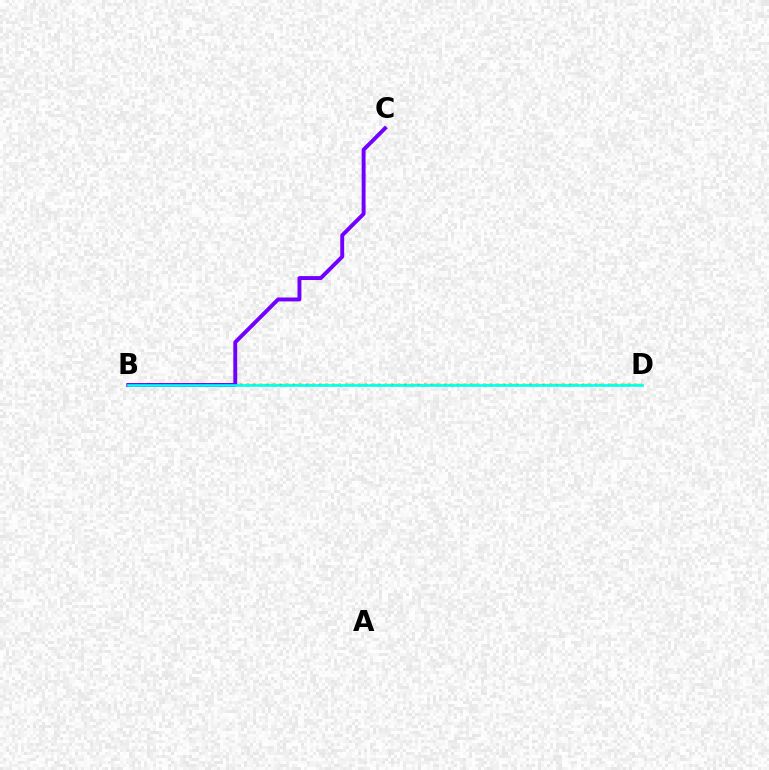{('B', 'D'): [{'color': '#ff0000', 'line_style': 'dotted', 'thickness': 1.79}, {'color': '#84ff00', 'line_style': 'dashed', 'thickness': 1.7}, {'color': '#00fff6', 'line_style': 'solid', 'thickness': 1.88}], ('B', 'C'): [{'color': '#7200ff', 'line_style': 'solid', 'thickness': 2.82}]}